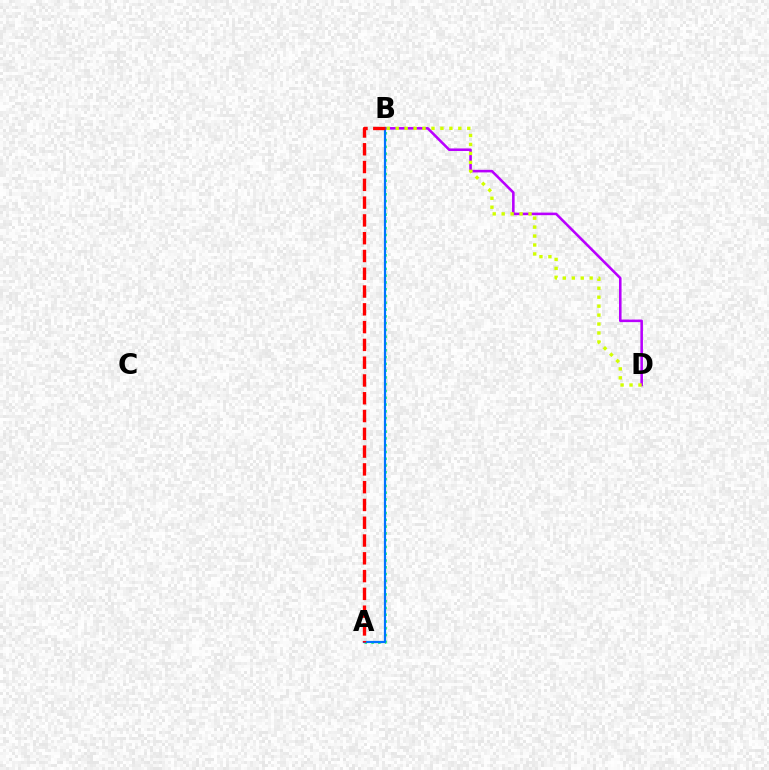{('B', 'D'): [{'color': '#b900ff', 'line_style': 'solid', 'thickness': 1.85}, {'color': '#d1ff00', 'line_style': 'dotted', 'thickness': 2.43}], ('A', 'B'): [{'color': '#00ff5c', 'line_style': 'dotted', 'thickness': 1.84}, {'color': '#0074ff', 'line_style': 'solid', 'thickness': 1.59}, {'color': '#ff0000', 'line_style': 'dashed', 'thickness': 2.42}]}